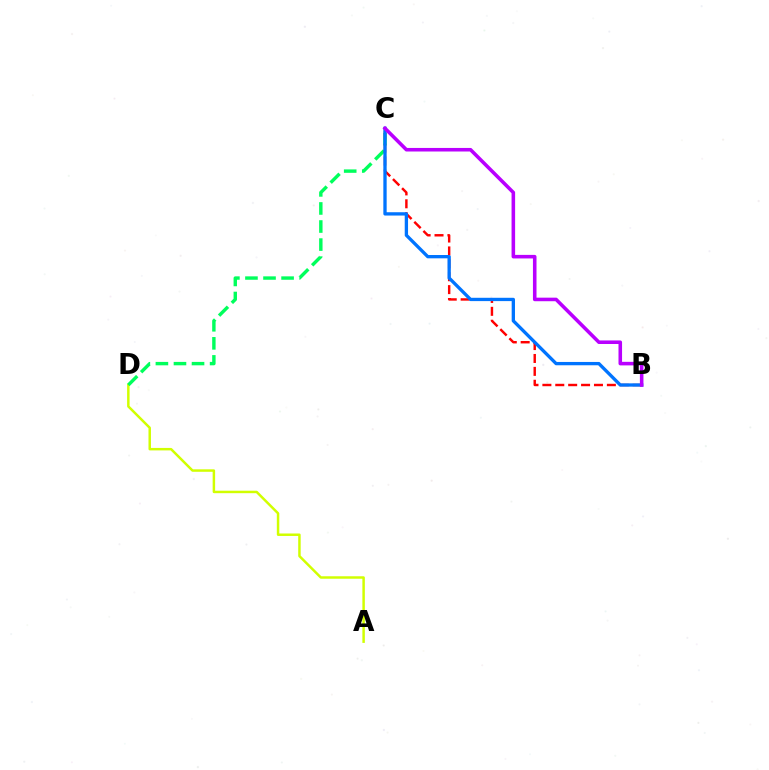{('A', 'D'): [{'color': '#d1ff00', 'line_style': 'solid', 'thickness': 1.78}], ('C', 'D'): [{'color': '#00ff5c', 'line_style': 'dashed', 'thickness': 2.45}], ('B', 'C'): [{'color': '#ff0000', 'line_style': 'dashed', 'thickness': 1.75}, {'color': '#0074ff', 'line_style': 'solid', 'thickness': 2.39}, {'color': '#b900ff', 'line_style': 'solid', 'thickness': 2.56}]}